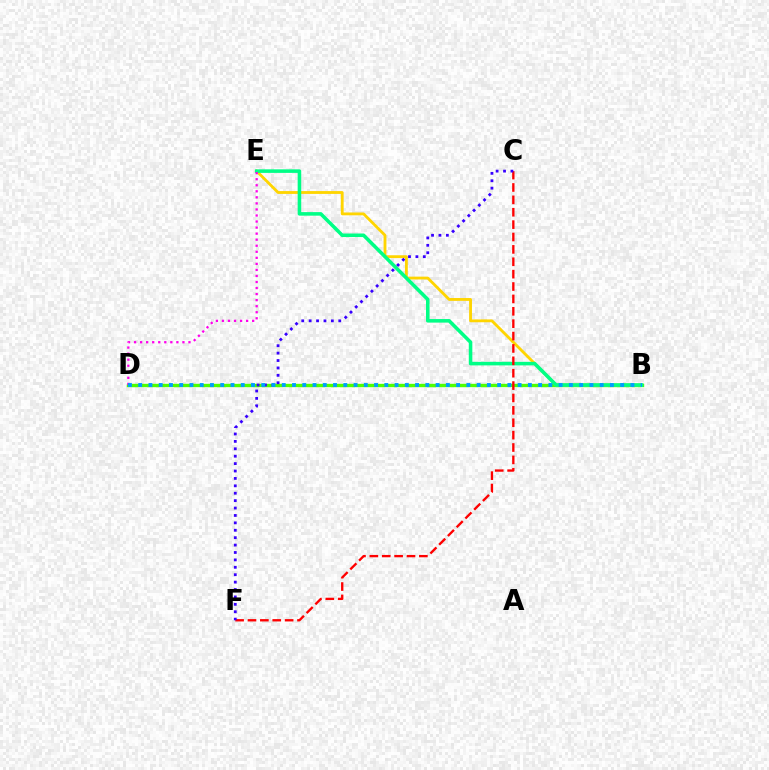{('B', 'D'): [{'color': '#4fff00', 'line_style': 'solid', 'thickness': 2.42}, {'color': '#009eff', 'line_style': 'dotted', 'thickness': 2.79}], ('B', 'E'): [{'color': '#ffd500', 'line_style': 'solid', 'thickness': 2.04}, {'color': '#00ff86', 'line_style': 'solid', 'thickness': 2.56}], ('D', 'E'): [{'color': '#ff00ed', 'line_style': 'dotted', 'thickness': 1.64}], ('C', 'F'): [{'color': '#ff0000', 'line_style': 'dashed', 'thickness': 1.68}, {'color': '#3700ff', 'line_style': 'dotted', 'thickness': 2.01}]}